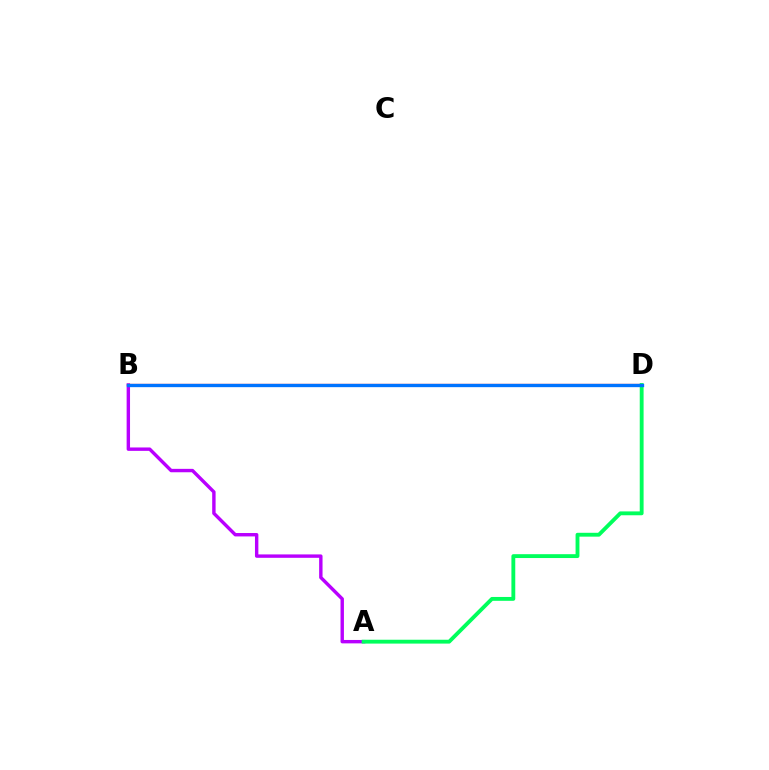{('A', 'B'): [{'color': '#b900ff', 'line_style': 'solid', 'thickness': 2.45}], ('B', 'D'): [{'color': '#d1ff00', 'line_style': 'solid', 'thickness': 2.15}, {'color': '#ff0000', 'line_style': 'solid', 'thickness': 1.6}, {'color': '#0074ff', 'line_style': 'solid', 'thickness': 2.39}], ('A', 'D'): [{'color': '#00ff5c', 'line_style': 'solid', 'thickness': 2.78}]}